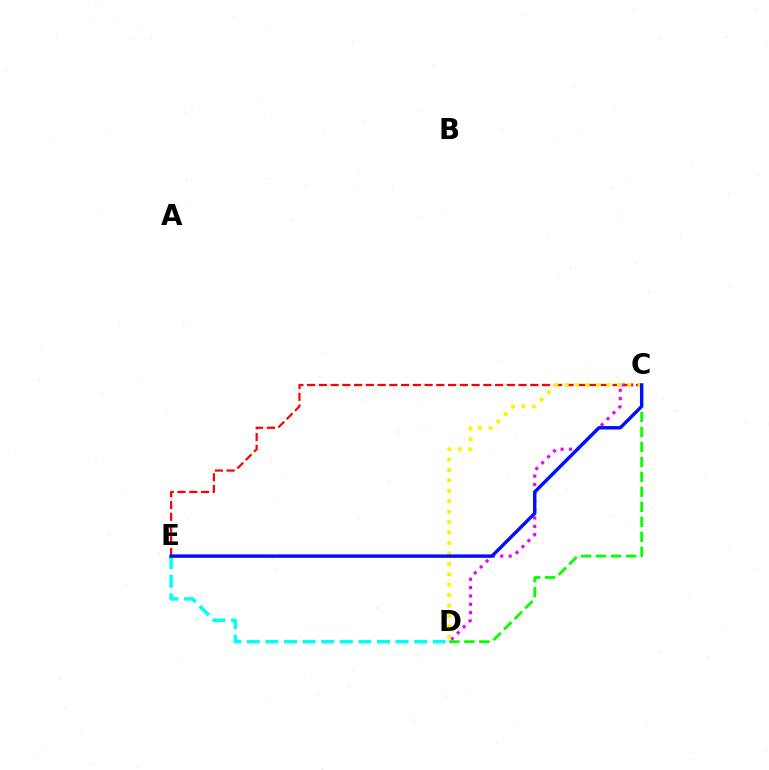{('D', 'E'): [{'color': '#00fff6', 'line_style': 'dashed', 'thickness': 2.53}], ('C', 'D'): [{'color': '#ee00ff', 'line_style': 'dotted', 'thickness': 2.27}, {'color': '#08ff00', 'line_style': 'dashed', 'thickness': 2.03}, {'color': '#fcf500', 'line_style': 'dotted', 'thickness': 2.83}], ('C', 'E'): [{'color': '#ff0000', 'line_style': 'dashed', 'thickness': 1.6}, {'color': '#0010ff', 'line_style': 'solid', 'thickness': 2.46}]}